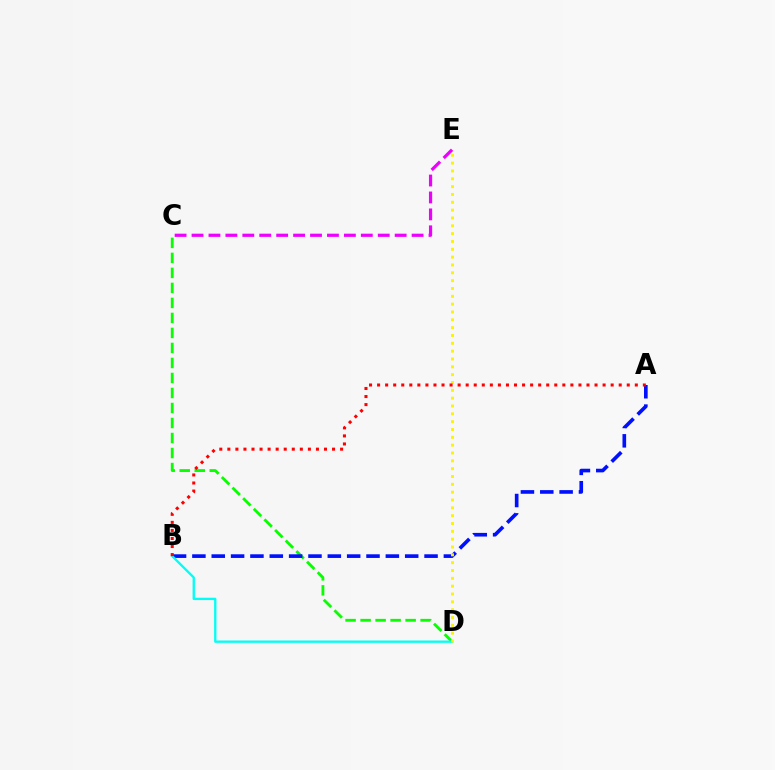{('C', 'D'): [{'color': '#08ff00', 'line_style': 'dashed', 'thickness': 2.04}], ('A', 'B'): [{'color': '#0010ff', 'line_style': 'dashed', 'thickness': 2.63}, {'color': '#ff0000', 'line_style': 'dotted', 'thickness': 2.19}], ('B', 'D'): [{'color': '#00fff6', 'line_style': 'solid', 'thickness': 1.68}], ('C', 'E'): [{'color': '#ee00ff', 'line_style': 'dashed', 'thickness': 2.3}], ('D', 'E'): [{'color': '#fcf500', 'line_style': 'dotted', 'thickness': 2.13}]}